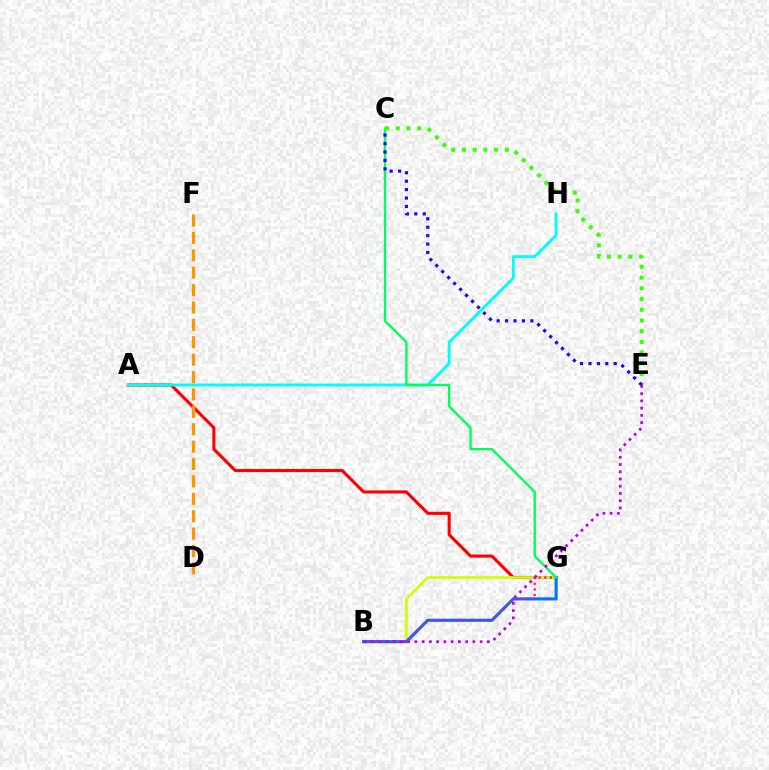{('A', 'G'): [{'color': '#ff0000', 'line_style': 'solid', 'thickness': 2.22}], ('A', 'H'): [{'color': '#00fff6', 'line_style': 'solid', 'thickness': 2.09}], ('B', 'G'): [{'color': '#d1ff00', 'line_style': 'solid', 'thickness': 1.94}, {'color': '#0074ff', 'line_style': 'solid', 'thickness': 2.25}, {'color': '#ff00ac', 'line_style': 'dotted', 'thickness': 1.53}], ('D', 'F'): [{'color': '#ff9400', 'line_style': 'dashed', 'thickness': 2.36}], ('C', 'G'): [{'color': '#00ff5c', 'line_style': 'solid', 'thickness': 1.7}], ('C', 'E'): [{'color': '#3dff00', 'line_style': 'dotted', 'thickness': 2.91}, {'color': '#2500ff', 'line_style': 'dotted', 'thickness': 2.29}], ('B', 'E'): [{'color': '#b900ff', 'line_style': 'dotted', 'thickness': 1.97}]}